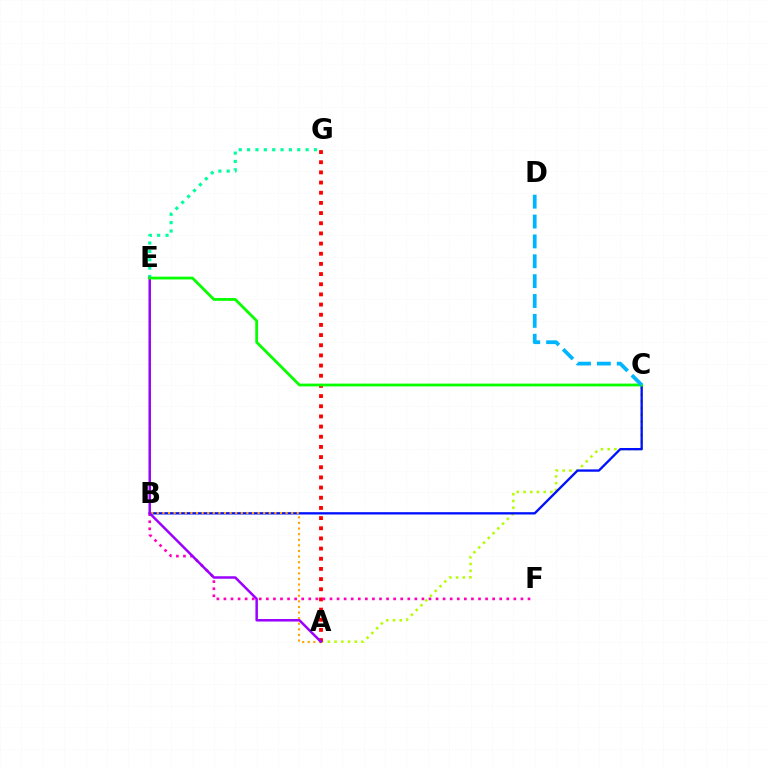{('A', 'C'): [{'color': '#b3ff00', 'line_style': 'dotted', 'thickness': 1.83}], ('E', 'G'): [{'color': '#00ff9d', 'line_style': 'dotted', 'thickness': 2.27}], ('A', 'G'): [{'color': '#ff0000', 'line_style': 'dotted', 'thickness': 2.76}], ('B', 'F'): [{'color': '#ff00bd', 'line_style': 'dotted', 'thickness': 1.92}], ('B', 'C'): [{'color': '#0010ff', 'line_style': 'solid', 'thickness': 1.67}], ('A', 'B'): [{'color': '#ffa500', 'line_style': 'dotted', 'thickness': 1.52}], ('A', 'E'): [{'color': '#9b00ff', 'line_style': 'solid', 'thickness': 1.8}], ('C', 'E'): [{'color': '#08ff00', 'line_style': 'solid', 'thickness': 2.01}], ('C', 'D'): [{'color': '#00b5ff', 'line_style': 'dashed', 'thickness': 2.7}]}